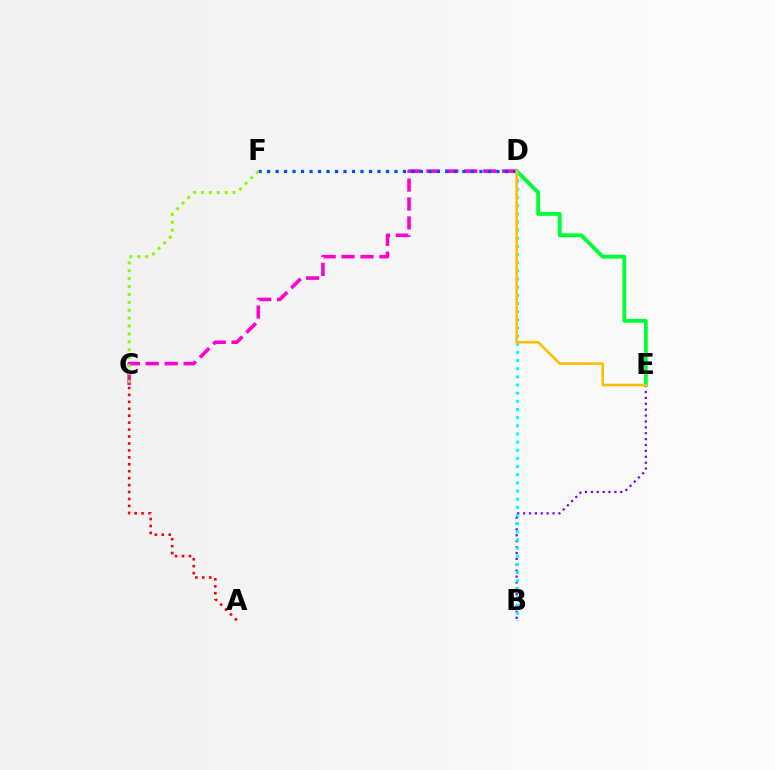{('B', 'E'): [{'color': '#7200ff', 'line_style': 'dotted', 'thickness': 1.6}], ('D', 'E'): [{'color': '#00ff39', 'line_style': 'solid', 'thickness': 2.79}, {'color': '#ffbd00', 'line_style': 'solid', 'thickness': 1.85}], ('C', 'D'): [{'color': '#ff00cf', 'line_style': 'dashed', 'thickness': 2.57}], ('A', 'C'): [{'color': '#ff0000', 'line_style': 'dotted', 'thickness': 1.88}], ('D', 'F'): [{'color': '#004bff', 'line_style': 'dotted', 'thickness': 2.31}], ('B', 'D'): [{'color': '#00fff6', 'line_style': 'dotted', 'thickness': 2.22}], ('C', 'F'): [{'color': '#84ff00', 'line_style': 'dotted', 'thickness': 2.15}]}